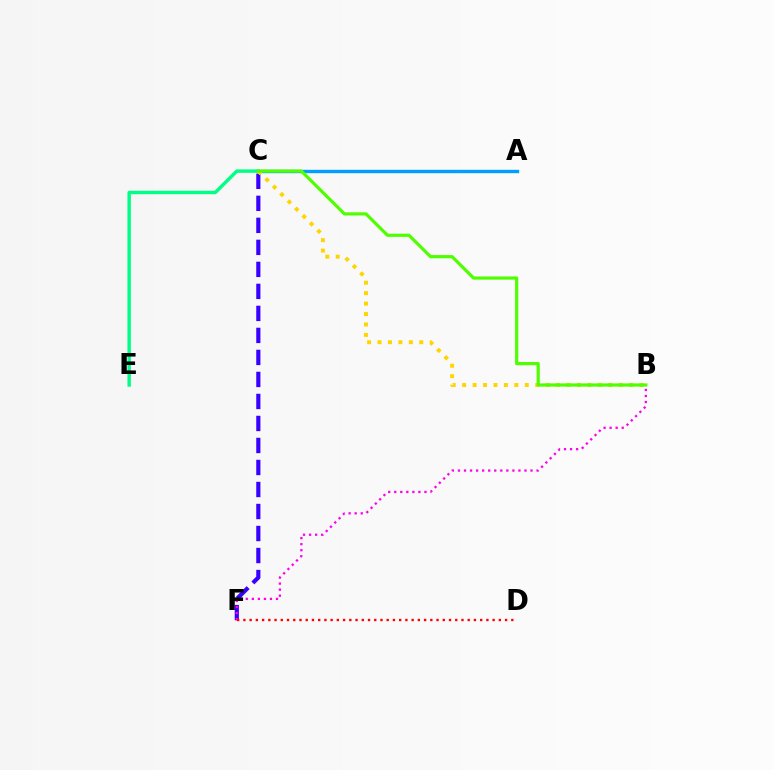{('A', 'C'): [{'color': '#009eff', 'line_style': 'solid', 'thickness': 2.43}], ('C', 'F'): [{'color': '#3700ff', 'line_style': 'dashed', 'thickness': 2.99}], ('C', 'E'): [{'color': '#00ff86', 'line_style': 'solid', 'thickness': 2.47}], ('B', 'F'): [{'color': '#ff00ed', 'line_style': 'dotted', 'thickness': 1.64}], ('B', 'C'): [{'color': '#ffd500', 'line_style': 'dotted', 'thickness': 2.84}, {'color': '#4fff00', 'line_style': 'solid', 'thickness': 2.3}], ('D', 'F'): [{'color': '#ff0000', 'line_style': 'dotted', 'thickness': 1.69}]}